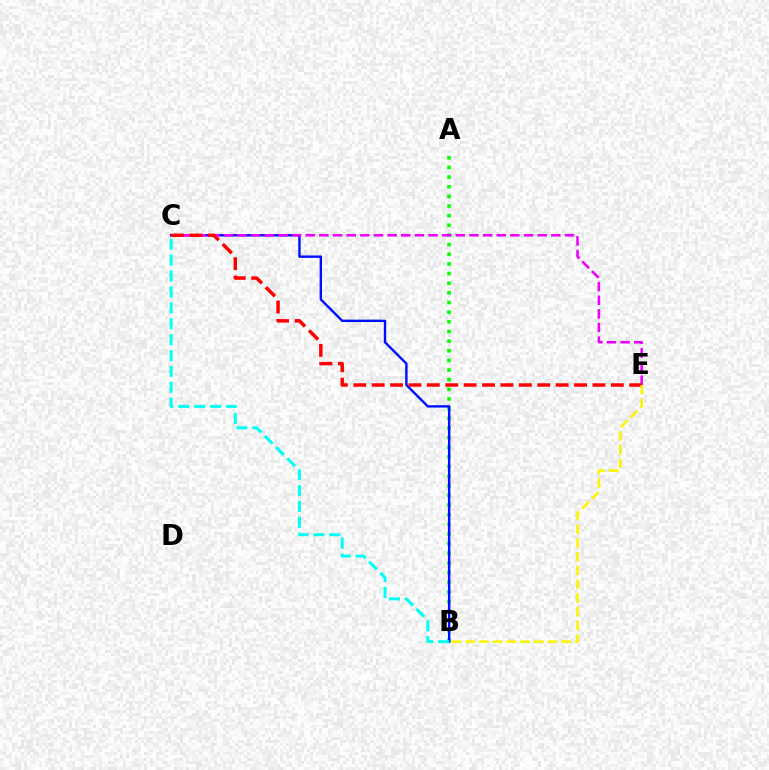{('A', 'B'): [{'color': '#08ff00', 'line_style': 'dotted', 'thickness': 2.62}], ('B', 'C'): [{'color': '#0010ff', 'line_style': 'solid', 'thickness': 1.73}, {'color': '#00fff6', 'line_style': 'dashed', 'thickness': 2.16}], ('C', 'E'): [{'color': '#ee00ff', 'line_style': 'dashed', 'thickness': 1.85}, {'color': '#ff0000', 'line_style': 'dashed', 'thickness': 2.5}], ('B', 'E'): [{'color': '#fcf500', 'line_style': 'dashed', 'thickness': 1.87}]}